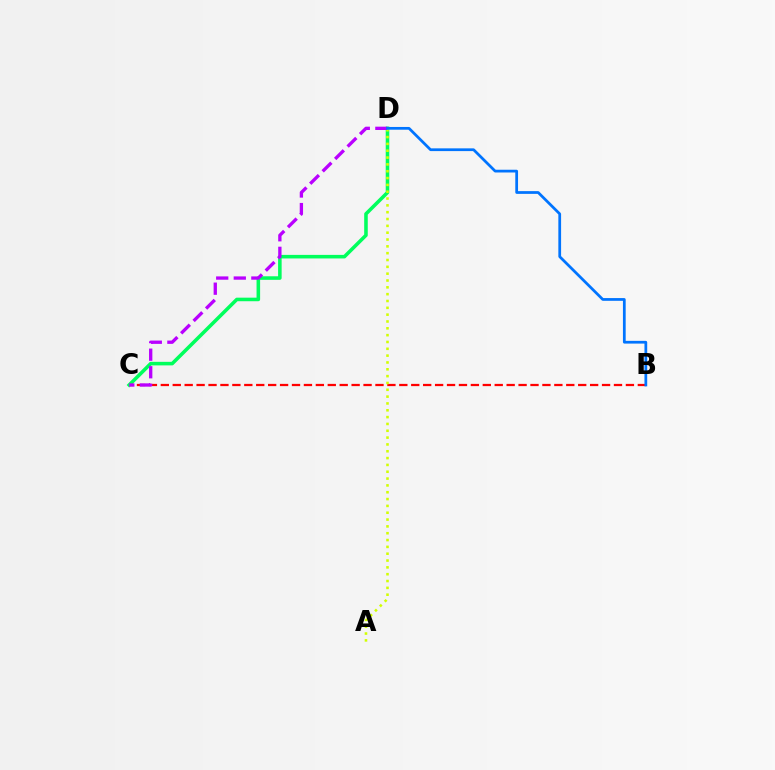{('B', 'C'): [{'color': '#ff0000', 'line_style': 'dashed', 'thickness': 1.62}], ('C', 'D'): [{'color': '#00ff5c', 'line_style': 'solid', 'thickness': 2.56}, {'color': '#b900ff', 'line_style': 'dashed', 'thickness': 2.39}], ('A', 'D'): [{'color': '#d1ff00', 'line_style': 'dotted', 'thickness': 1.86}], ('B', 'D'): [{'color': '#0074ff', 'line_style': 'solid', 'thickness': 1.98}]}